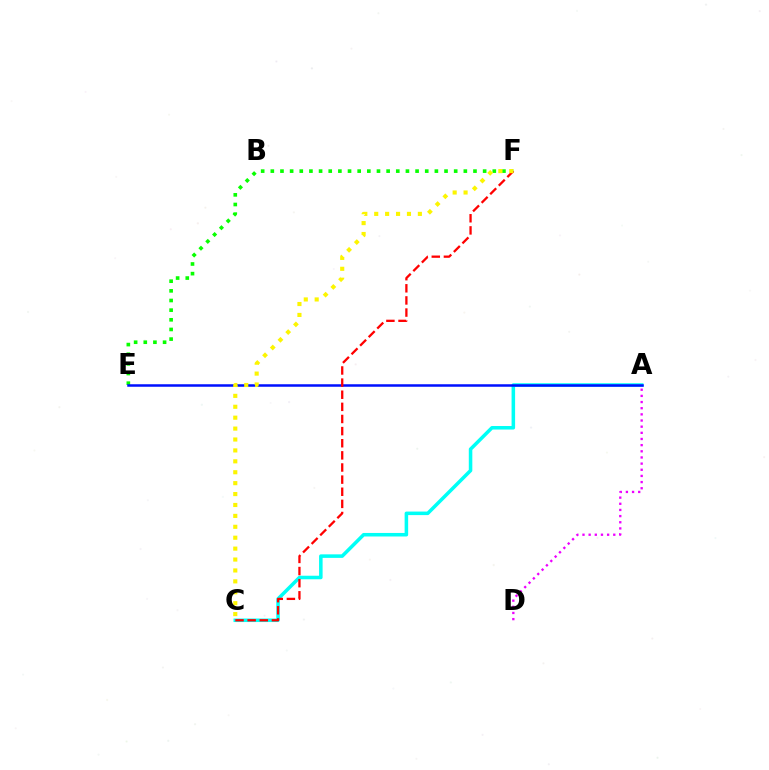{('E', 'F'): [{'color': '#08ff00', 'line_style': 'dotted', 'thickness': 2.62}], ('A', 'C'): [{'color': '#00fff6', 'line_style': 'solid', 'thickness': 2.55}], ('A', 'E'): [{'color': '#0010ff', 'line_style': 'solid', 'thickness': 1.81}], ('C', 'F'): [{'color': '#ff0000', 'line_style': 'dashed', 'thickness': 1.65}, {'color': '#fcf500', 'line_style': 'dotted', 'thickness': 2.96}], ('A', 'D'): [{'color': '#ee00ff', 'line_style': 'dotted', 'thickness': 1.67}]}